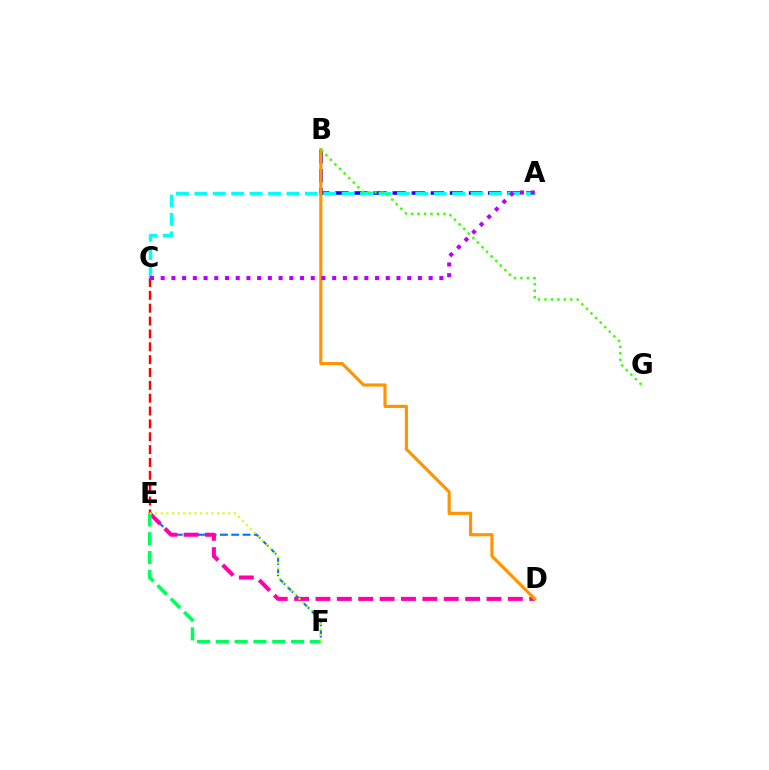{('E', 'F'): [{'color': '#0074ff', 'line_style': 'dashed', 'thickness': 1.54}, {'color': '#00ff5c', 'line_style': 'dashed', 'thickness': 2.56}, {'color': '#d1ff00', 'line_style': 'dotted', 'thickness': 1.53}], ('C', 'E'): [{'color': '#ff0000', 'line_style': 'dashed', 'thickness': 1.75}], ('D', 'E'): [{'color': '#ff00ac', 'line_style': 'dashed', 'thickness': 2.9}], ('A', 'B'): [{'color': '#2500ff', 'line_style': 'dashed', 'thickness': 2.59}], ('B', 'D'): [{'color': '#ff9400', 'line_style': 'solid', 'thickness': 2.27}], ('A', 'C'): [{'color': '#00fff6', 'line_style': 'dashed', 'thickness': 2.5}, {'color': '#b900ff', 'line_style': 'dotted', 'thickness': 2.91}], ('B', 'G'): [{'color': '#3dff00', 'line_style': 'dotted', 'thickness': 1.76}]}